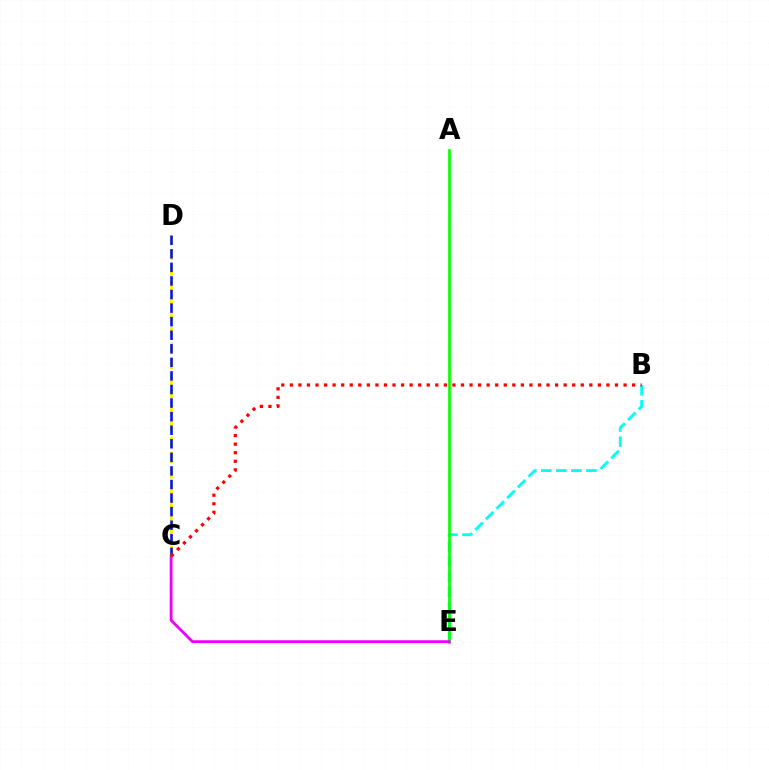{('B', 'E'): [{'color': '#00fff6', 'line_style': 'dashed', 'thickness': 2.05}], ('A', 'E'): [{'color': '#08ff00', 'line_style': 'solid', 'thickness': 1.94}], ('C', 'E'): [{'color': '#ee00ff', 'line_style': 'solid', 'thickness': 2.04}], ('C', 'D'): [{'color': '#fcf500', 'line_style': 'dashed', 'thickness': 2.12}, {'color': '#0010ff', 'line_style': 'dashed', 'thickness': 1.84}], ('B', 'C'): [{'color': '#ff0000', 'line_style': 'dotted', 'thickness': 2.32}]}